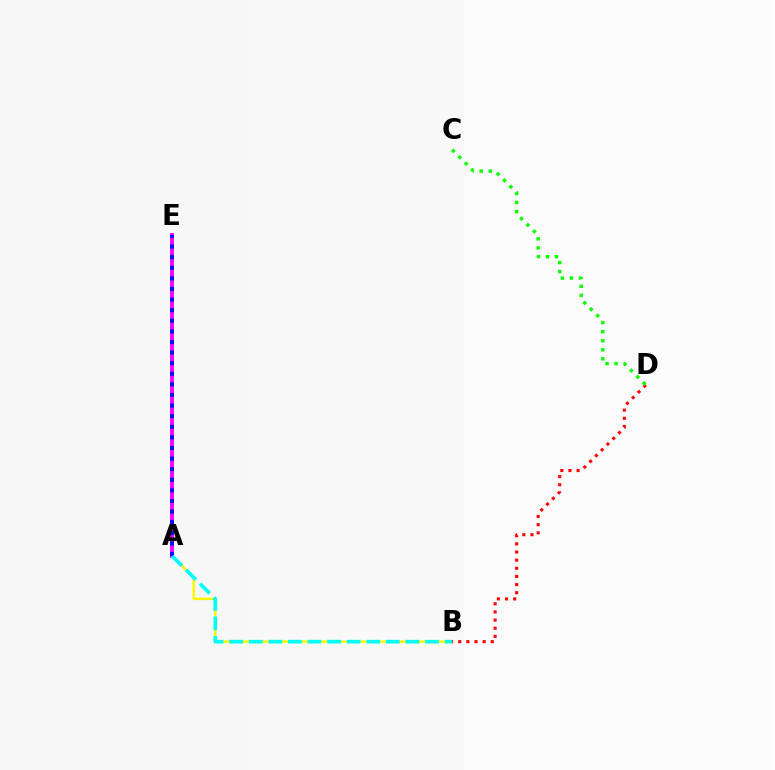{('A', 'B'): [{'color': '#fcf500', 'line_style': 'solid', 'thickness': 1.78}, {'color': '#00fff6', 'line_style': 'dashed', 'thickness': 2.66}], ('A', 'E'): [{'color': '#ee00ff', 'line_style': 'solid', 'thickness': 2.78}, {'color': '#0010ff', 'line_style': 'dotted', 'thickness': 2.88}], ('B', 'D'): [{'color': '#ff0000', 'line_style': 'dotted', 'thickness': 2.21}], ('C', 'D'): [{'color': '#08ff00', 'line_style': 'dotted', 'thickness': 2.46}]}